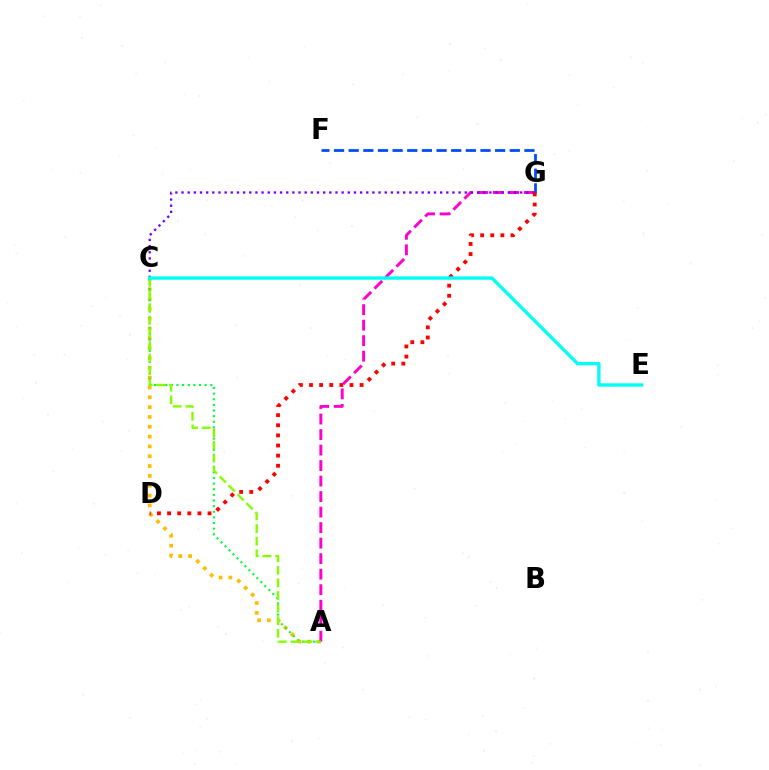{('A', 'C'): [{'color': '#ffbd00', 'line_style': 'dotted', 'thickness': 2.67}, {'color': '#00ff39', 'line_style': 'dotted', 'thickness': 1.53}, {'color': '#84ff00', 'line_style': 'dashed', 'thickness': 1.71}], ('F', 'G'): [{'color': '#004bff', 'line_style': 'dashed', 'thickness': 1.99}], ('A', 'G'): [{'color': '#ff00cf', 'line_style': 'dashed', 'thickness': 2.11}], ('C', 'G'): [{'color': '#7200ff', 'line_style': 'dotted', 'thickness': 1.67}], ('D', 'G'): [{'color': '#ff0000', 'line_style': 'dotted', 'thickness': 2.75}], ('C', 'E'): [{'color': '#00fff6', 'line_style': 'solid', 'thickness': 2.42}]}